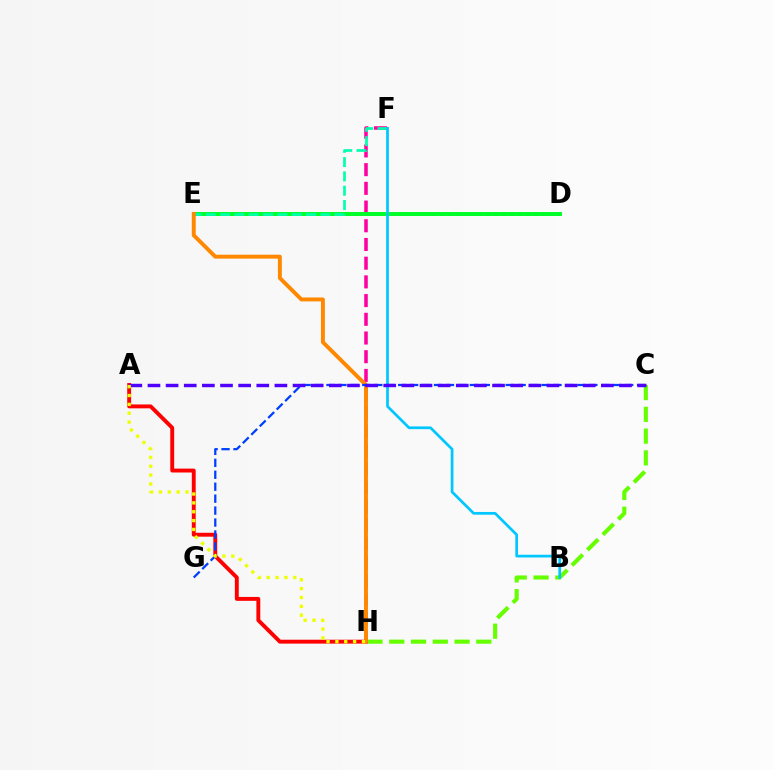{('D', 'E'): [{'color': '#d600ff', 'line_style': 'dotted', 'thickness': 2.13}, {'color': '#00ff27', 'line_style': 'solid', 'thickness': 2.84}], ('F', 'H'): [{'color': '#ff00a0', 'line_style': 'dashed', 'thickness': 2.54}], ('C', 'H'): [{'color': '#66ff00', 'line_style': 'dashed', 'thickness': 2.96}], ('E', 'F'): [{'color': '#00ffaf', 'line_style': 'dashed', 'thickness': 1.95}], ('B', 'F'): [{'color': '#00c7ff', 'line_style': 'solid', 'thickness': 1.96}], ('A', 'H'): [{'color': '#ff0000', 'line_style': 'solid', 'thickness': 2.8}, {'color': '#eeff00', 'line_style': 'dotted', 'thickness': 2.41}], ('E', 'H'): [{'color': '#ff8800', 'line_style': 'solid', 'thickness': 2.82}], ('C', 'G'): [{'color': '#003fff', 'line_style': 'dashed', 'thickness': 1.62}], ('A', 'C'): [{'color': '#4f00ff', 'line_style': 'dashed', 'thickness': 2.46}]}